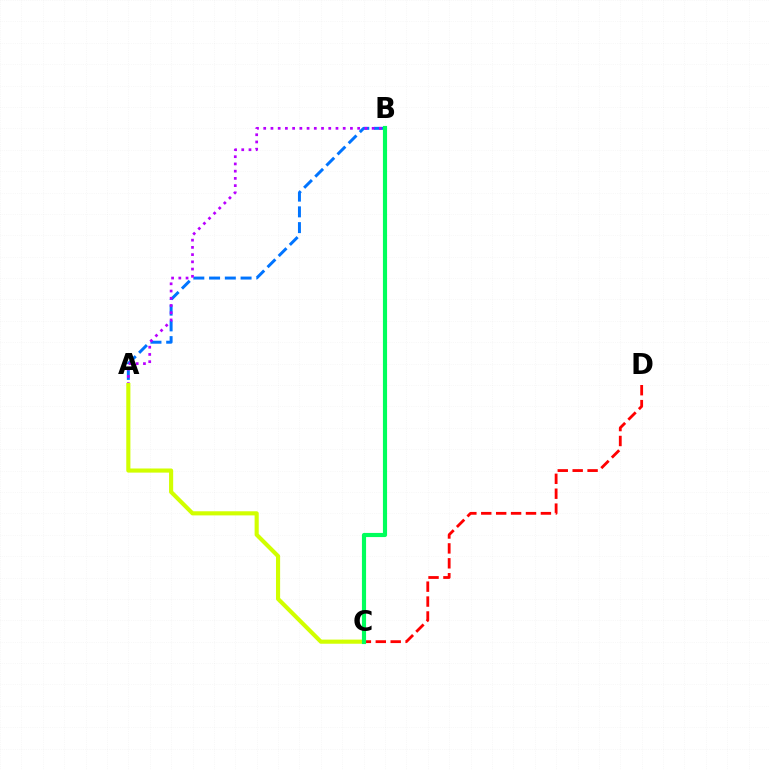{('C', 'D'): [{'color': '#ff0000', 'line_style': 'dashed', 'thickness': 2.03}], ('A', 'B'): [{'color': '#0074ff', 'line_style': 'dashed', 'thickness': 2.14}, {'color': '#b900ff', 'line_style': 'dotted', 'thickness': 1.96}], ('A', 'C'): [{'color': '#d1ff00', 'line_style': 'solid', 'thickness': 2.97}], ('B', 'C'): [{'color': '#00ff5c', 'line_style': 'solid', 'thickness': 2.98}]}